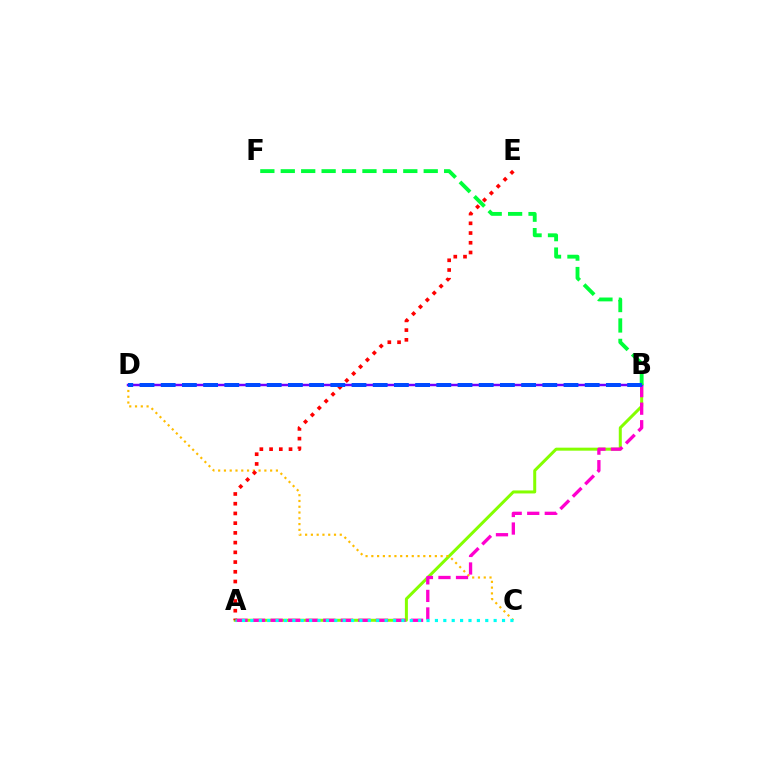{('A', 'B'): [{'color': '#84ff00', 'line_style': 'solid', 'thickness': 2.16}, {'color': '#ff00cf', 'line_style': 'dashed', 'thickness': 2.38}], ('C', 'D'): [{'color': '#ffbd00', 'line_style': 'dotted', 'thickness': 1.57}], ('B', 'D'): [{'color': '#7200ff', 'line_style': 'solid', 'thickness': 1.76}, {'color': '#004bff', 'line_style': 'dashed', 'thickness': 2.88}], ('A', 'E'): [{'color': '#ff0000', 'line_style': 'dotted', 'thickness': 2.64}], ('B', 'F'): [{'color': '#00ff39', 'line_style': 'dashed', 'thickness': 2.77}], ('A', 'C'): [{'color': '#00fff6', 'line_style': 'dotted', 'thickness': 2.28}]}